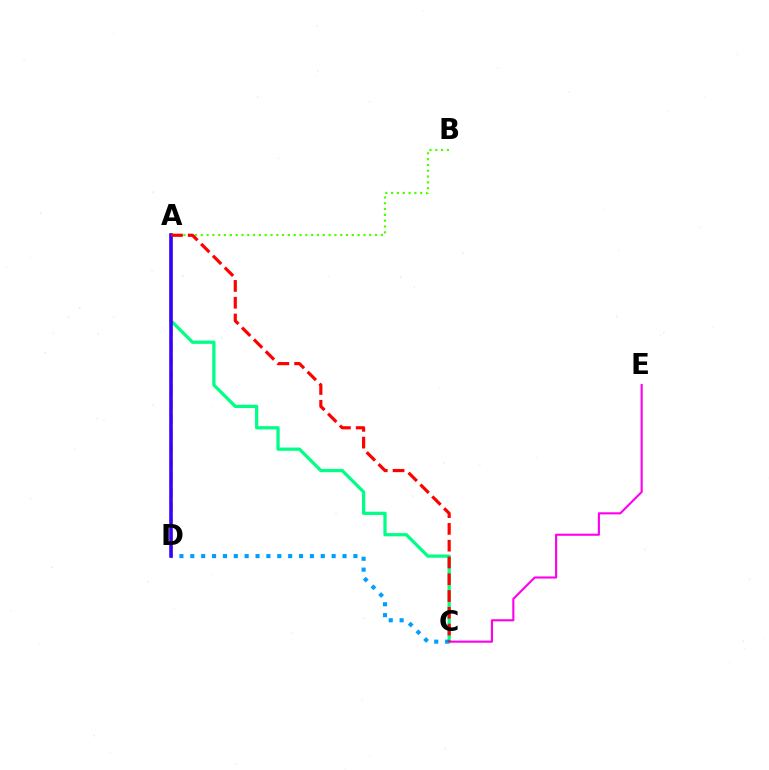{('A', 'C'): [{'color': '#00ff86', 'line_style': 'solid', 'thickness': 2.35}, {'color': '#ff0000', 'line_style': 'dashed', 'thickness': 2.28}], ('A', 'D'): [{'color': '#ffd500', 'line_style': 'dashed', 'thickness': 1.99}, {'color': '#3700ff', 'line_style': 'solid', 'thickness': 2.56}], ('C', 'E'): [{'color': '#ff00ed', 'line_style': 'solid', 'thickness': 1.53}], ('A', 'B'): [{'color': '#4fff00', 'line_style': 'dotted', 'thickness': 1.58}], ('C', 'D'): [{'color': '#009eff', 'line_style': 'dotted', 'thickness': 2.95}]}